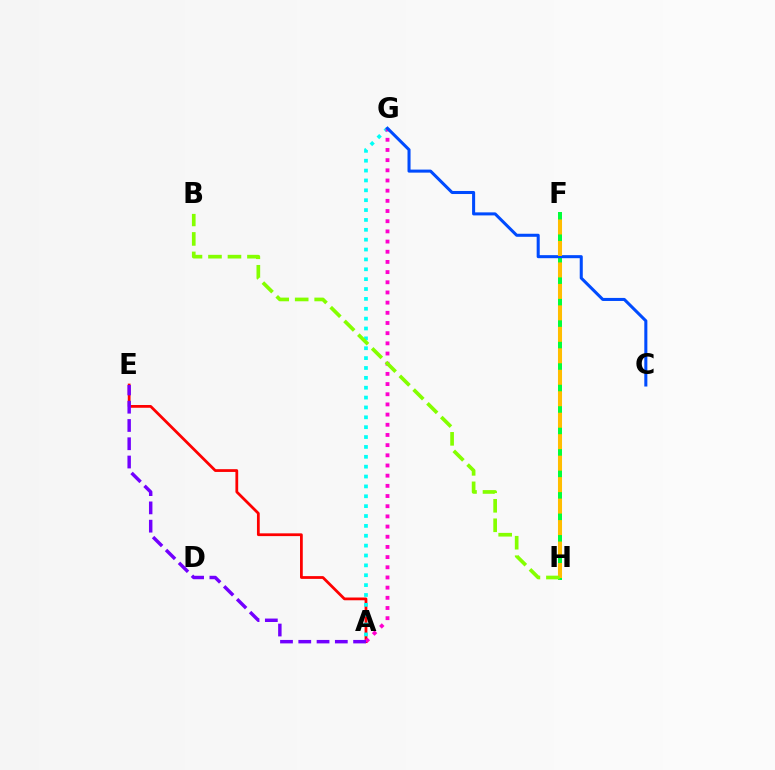{('A', 'E'): [{'color': '#ff0000', 'line_style': 'solid', 'thickness': 1.99}, {'color': '#7200ff', 'line_style': 'dashed', 'thickness': 2.48}], ('F', 'H'): [{'color': '#00ff39', 'line_style': 'solid', 'thickness': 2.86}, {'color': '#ffbd00', 'line_style': 'dashed', 'thickness': 2.92}], ('A', 'G'): [{'color': '#00fff6', 'line_style': 'dotted', 'thickness': 2.68}, {'color': '#ff00cf', 'line_style': 'dotted', 'thickness': 2.77}], ('C', 'G'): [{'color': '#004bff', 'line_style': 'solid', 'thickness': 2.19}], ('B', 'H'): [{'color': '#84ff00', 'line_style': 'dashed', 'thickness': 2.65}]}